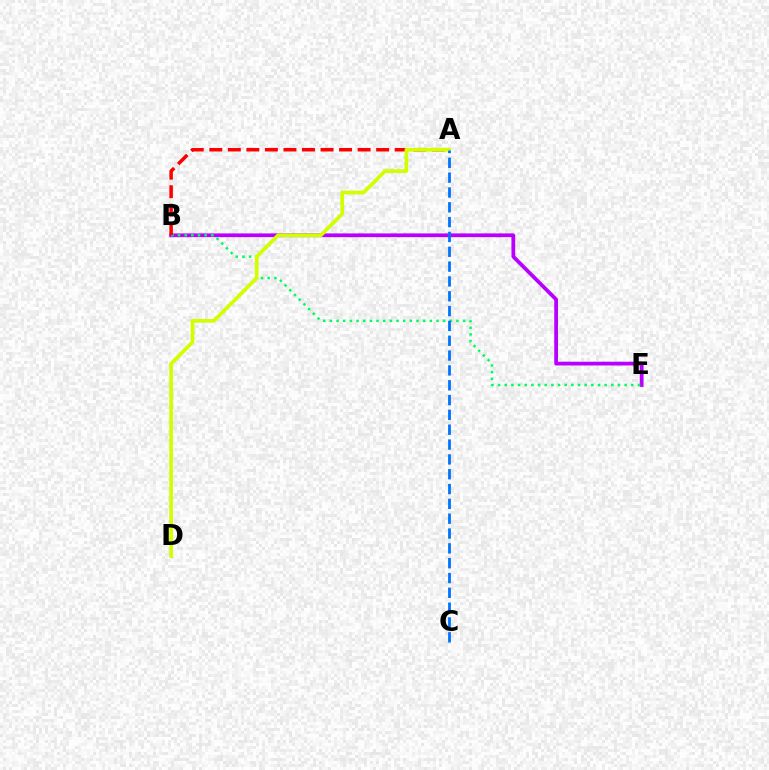{('B', 'E'): [{'color': '#b900ff', 'line_style': 'solid', 'thickness': 2.7}, {'color': '#00ff5c', 'line_style': 'dotted', 'thickness': 1.81}], ('A', 'B'): [{'color': '#ff0000', 'line_style': 'dashed', 'thickness': 2.52}], ('A', 'D'): [{'color': '#d1ff00', 'line_style': 'solid', 'thickness': 2.67}], ('A', 'C'): [{'color': '#0074ff', 'line_style': 'dashed', 'thickness': 2.01}]}